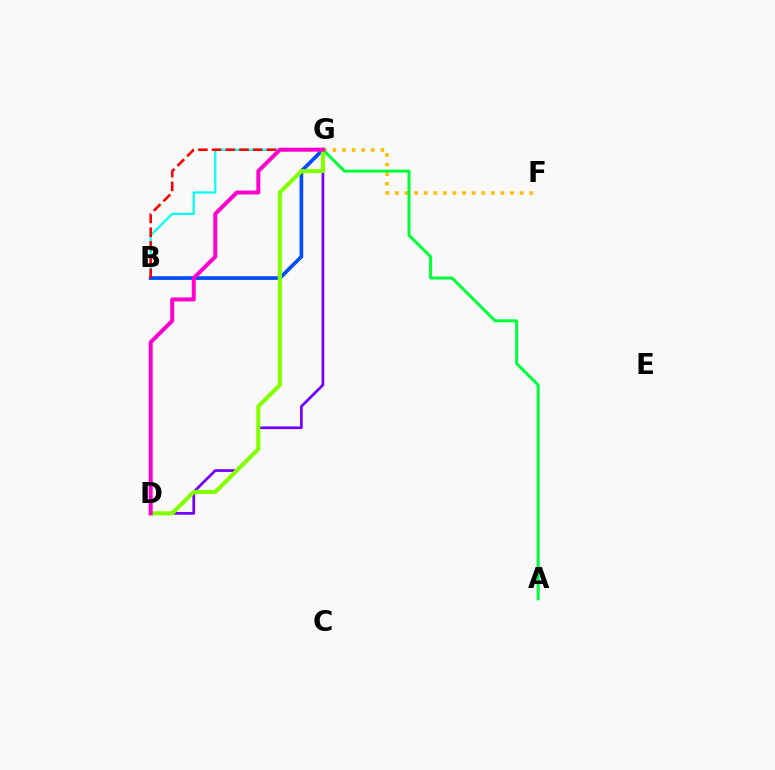{('D', 'G'): [{'color': '#7200ff', 'line_style': 'solid', 'thickness': 1.96}, {'color': '#84ff00', 'line_style': 'solid', 'thickness': 2.94}, {'color': '#ff00cf', 'line_style': 'solid', 'thickness': 2.87}], ('B', 'G'): [{'color': '#00fff6', 'line_style': 'solid', 'thickness': 1.6}, {'color': '#004bff', 'line_style': 'solid', 'thickness': 2.65}, {'color': '#ff0000', 'line_style': 'dashed', 'thickness': 1.86}], ('F', 'G'): [{'color': '#ffbd00', 'line_style': 'dotted', 'thickness': 2.61}], ('A', 'G'): [{'color': '#00ff39', 'line_style': 'solid', 'thickness': 2.15}]}